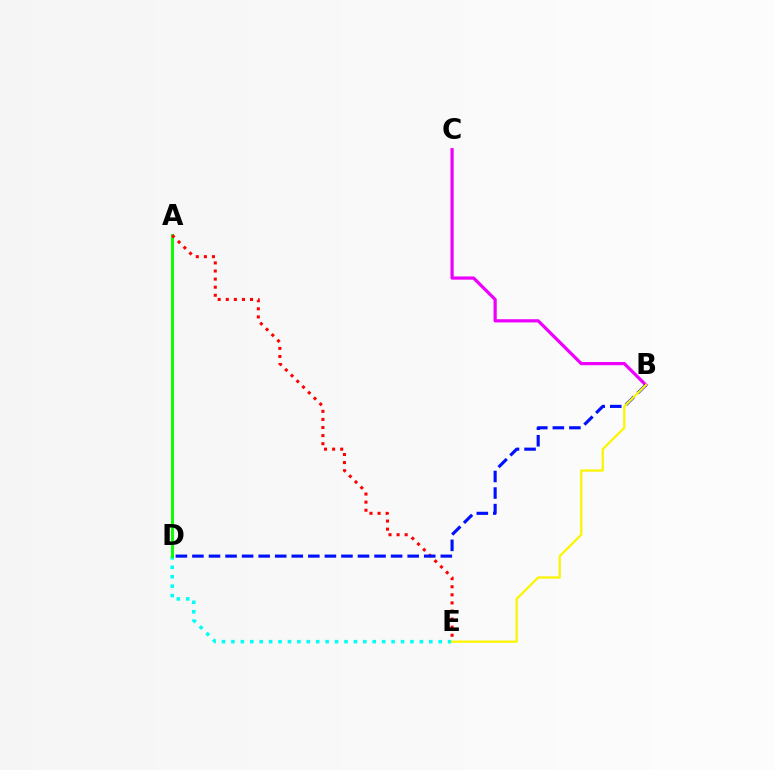{('B', 'C'): [{'color': '#ee00ff', 'line_style': 'solid', 'thickness': 2.32}], ('D', 'E'): [{'color': '#00fff6', 'line_style': 'dotted', 'thickness': 2.56}], ('A', 'D'): [{'color': '#08ff00', 'line_style': 'solid', 'thickness': 2.12}], ('A', 'E'): [{'color': '#ff0000', 'line_style': 'dotted', 'thickness': 2.2}], ('B', 'D'): [{'color': '#0010ff', 'line_style': 'dashed', 'thickness': 2.25}], ('B', 'E'): [{'color': '#fcf500', 'line_style': 'solid', 'thickness': 1.63}]}